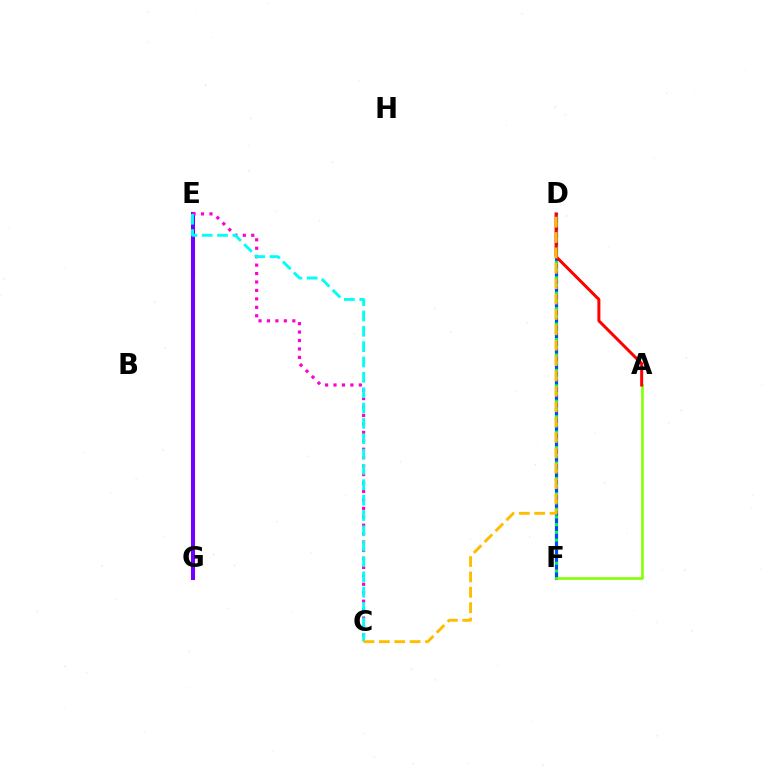{('D', 'F'): [{'color': '#004bff', 'line_style': 'solid', 'thickness': 2.3}, {'color': '#00ff39', 'line_style': 'dotted', 'thickness': 2.1}], ('E', 'G'): [{'color': '#7200ff', 'line_style': 'solid', 'thickness': 2.91}], ('C', 'E'): [{'color': '#ff00cf', 'line_style': 'dotted', 'thickness': 2.29}, {'color': '#00fff6', 'line_style': 'dashed', 'thickness': 2.09}], ('A', 'F'): [{'color': '#84ff00', 'line_style': 'solid', 'thickness': 1.88}], ('A', 'D'): [{'color': '#ff0000', 'line_style': 'solid', 'thickness': 2.15}], ('C', 'D'): [{'color': '#ffbd00', 'line_style': 'dashed', 'thickness': 2.09}]}